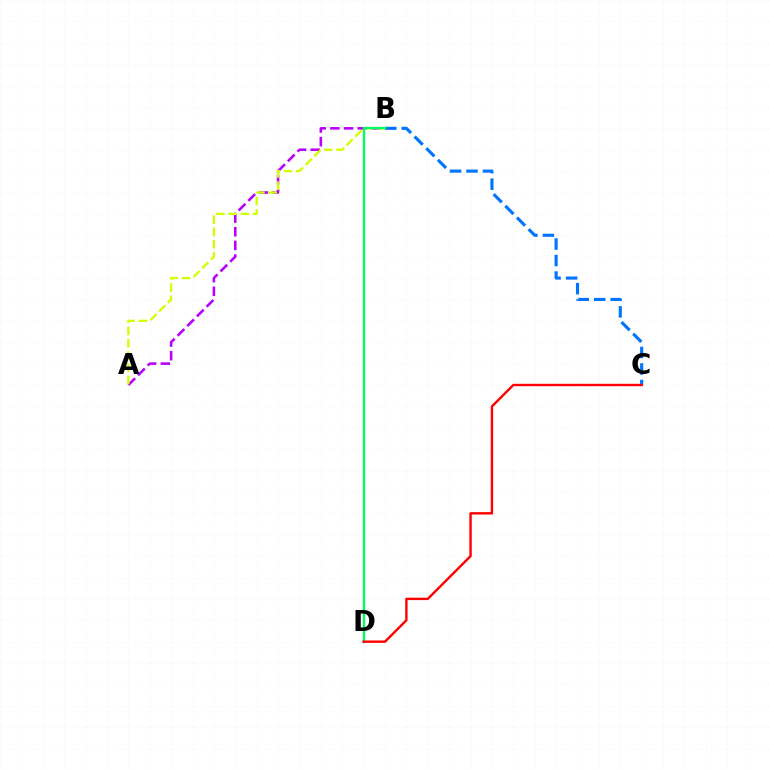{('A', 'B'): [{'color': '#b900ff', 'line_style': 'dashed', 'thickness': 1.86}, {'color': '#d1ff00', 'line_style': 'dashed', 'thickness': 1.67}], ('B', 'C'): [{'color': '#0074ff', 'line_style': 'dashed', 'thickness': 2.24}], ('B', 'D'): [{'color': '#00ff5c', 'line_style': 'solid', 'thickness': 1.66}], ('C', 'D'): [{'color': '#ff0000', 'line_style': 'solid', 'thickness': 1.72}]}